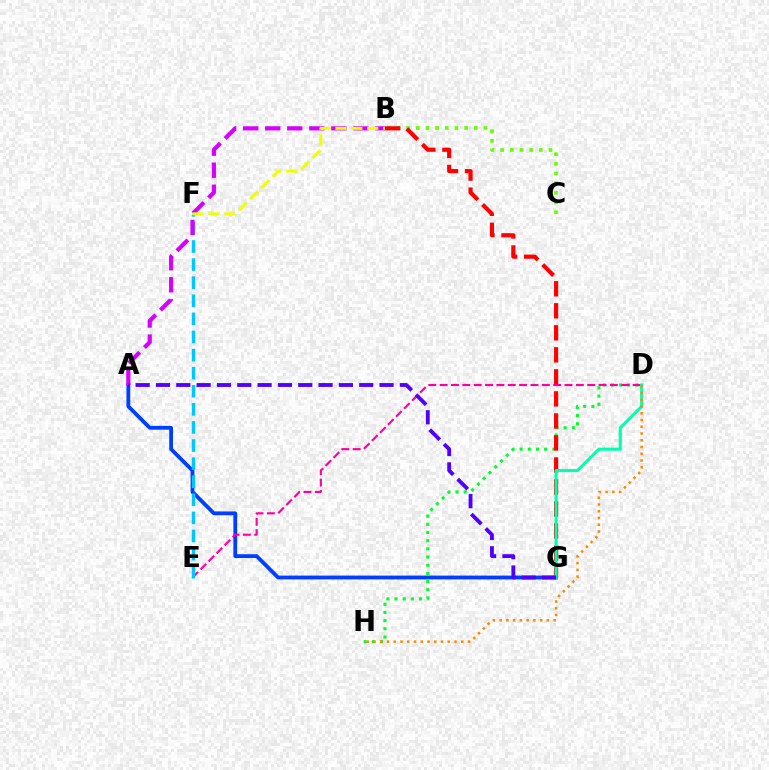{('B', 'C'): [{'color': '#66ff00', 'line_style': 'dotted', 'thickness': 2.63}], ('D', 'H'): [{'color': '#00ff27', 'line_style': 'dotted', 'thickness': 2.22}, {'color': '#ff8800', 'line_style': 'dotted', 'thickness': 1.83}], ('B', 'G'): [{'color': '#ff0000', 'line_style': 'dashed', 'thickness': 2.99}], ('A', 'G'): [{'color': '#003fff', 'line_style': 'solid', 'thickness': 2.75}, {'color': '#4f00ff', 'line_style': 'dashed', 'thickness': 2.76}], ('D', 'E'): [{'color': '#ff00a0', 'line_style': 'dashed', 'thickness': 1.54}], ('E', 'F'): [{'color': '#00c7ff', 'line_style': 'dashed', 'thickness': 2.46}], ('A', 'B'): [{'color': '#d600ff', 'line_style': 'dashed', 'thickness': 3.0}], ('B', 'F'): [{'color': '#eeff00', 'line_style': 'dashed', 'thickness': 2.16}], ('D', 'G'): [{'color': '#00ffaf', 'line_style': 'solid', 'thickness': 2.2}]}